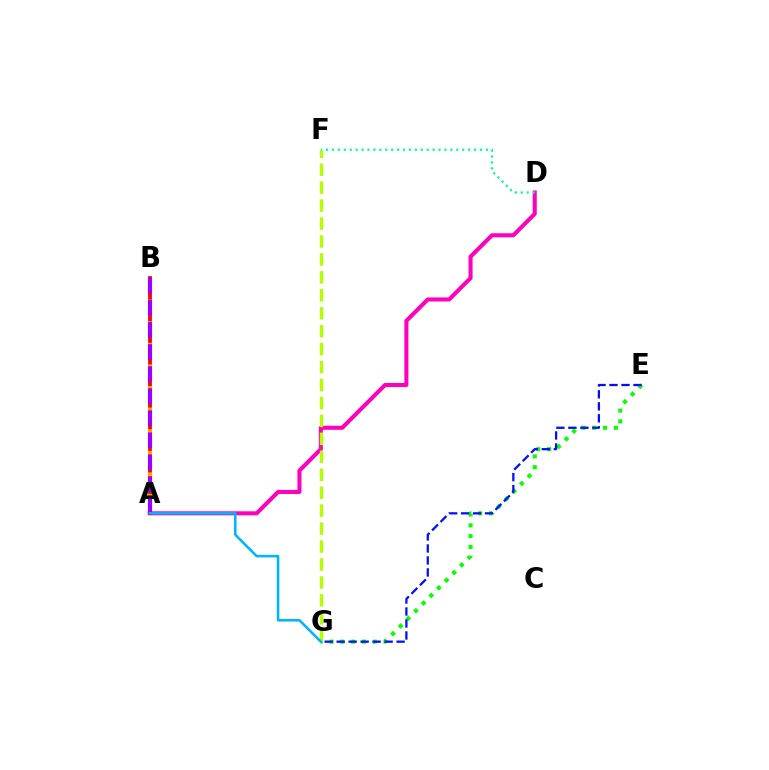{('A', 'D'): [{'color': '#ff00bd', 'line_style': 'solid', 'thickness': 2.92}], ('A', 'B'): [{'color': '#ff0000', 'line_style': 'solid', 'thickness': 2.73}, {'color': '#ffa500', 'line_style': 'dotted', 'thickness': 2.93}, {'color': '#9b00ff', 'line_style': 'dashed', 'thickness': 3.0}], ('E', 'G'): [{'color': '#08ff00', 'line_style': 'dotted', 'thickness': 2.94}, {'color': '#0010ff', 'line_style': 'dashed', 'thickness': 1.63}], ('F', 'G'): [{'color': '#b3ff00', 'line_style': 'dashed', 'thickness': 2.44}], ('A', 'G'): [{'color': '#00b5ff', 'line_style': 'solid', 'thickness': 1.83}], ('D', 'F'): [{'color': '#00ff9d', 'line_style': 'dotted', 'thickness': 1.61}]}